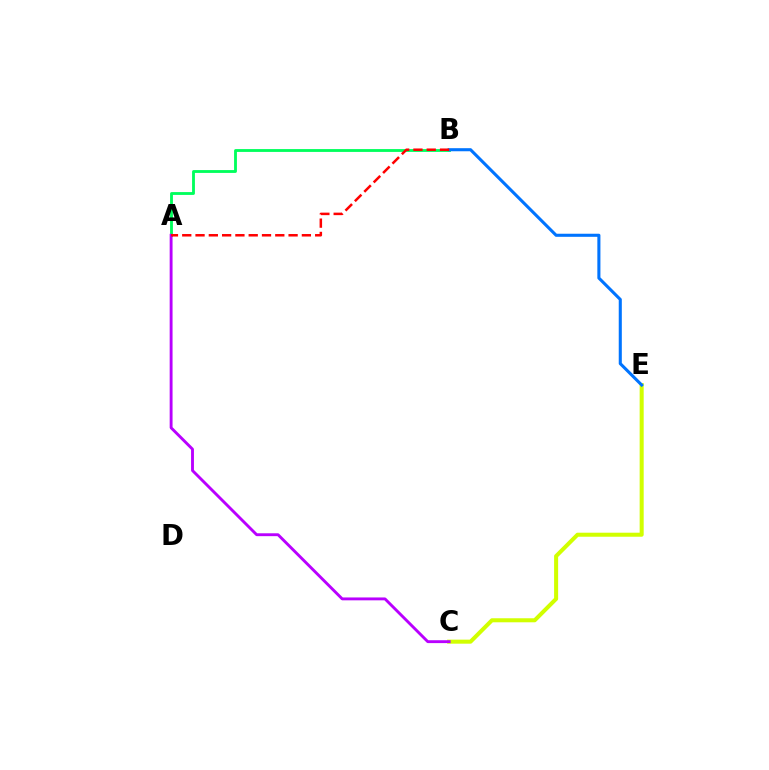{('A', 'B'): [{'color': '#00ff5c', 'line_style': 'solid', 'thickness': 2.04}, {'color': '#ff0000', 'line_style': 'dashed', 'thickness': 1.81}], ('C', 'E'): [{'color': '#d1ff00', 'line_style': 'solid', 'thickness': 2.9}], ('B', 'E'): [{'color': '#0074ff', 'line_style': 'solid', 'thickness': 2.21}], ('A', 'C'): [{'color': '#b900ff', 'line_style': 'solid', 'thickness': 2.07}]}